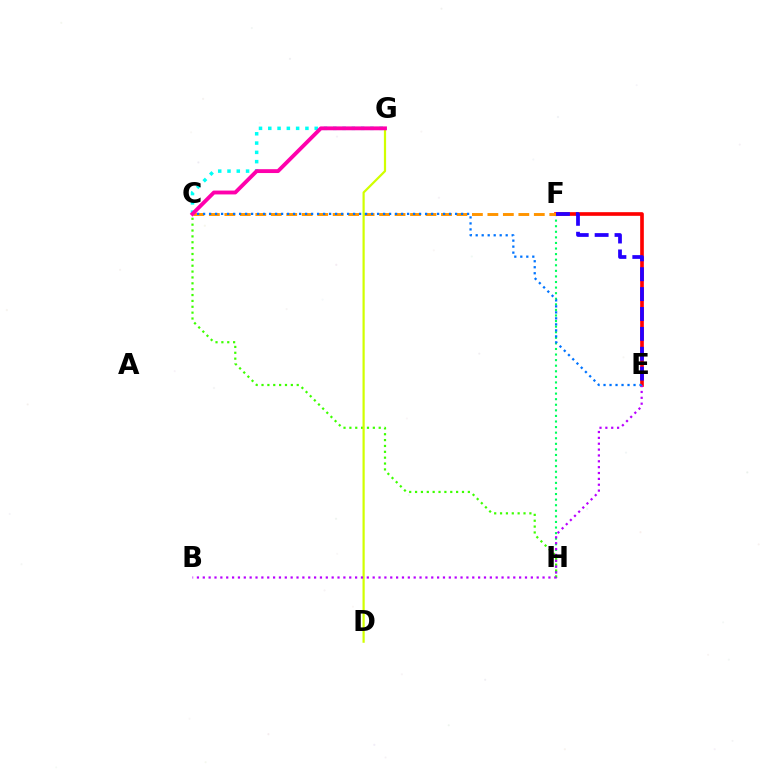{('C', 'G'): [{'color': '#00fff6', 'line_style': 'dotted', 'thickness': 2.52}, {'color': '#ff00ac', 'line_style': 'solid', 'thickness': 2.77}], ('C', 'H'): [{'color': '#3dff00', 'line_style': 'dotted', 'thickness': 1.59}], ('F', 'H'): [{'color': '#00ff5c', 'line_style': 'dotted', 'thickness': 1.52}], ('E', 'F'): [{'color': '#ff0000', 'line_style': 'solid', 'thickness': 2.63}, {'color': '#2500ff', 'line_style': 'dashed', 'thickness': 2.7}], ('C', 'F'): [{'color': '#ff9400', 'line_style': 'dashed', 'thickness': 2.1}], ('D', 'G'): [{'color': '#d1ff00', 'line_style': 'solid', 'thickness': 1.59}], ('B', 'E'): [{'color': '#b900ff', 'line_style': 'dotted', 'thickness': 1.59}], ('C', 'E'): [{'color': '#0074ff', 'line_style': 'dotted', 'thickness': 1.63}]}